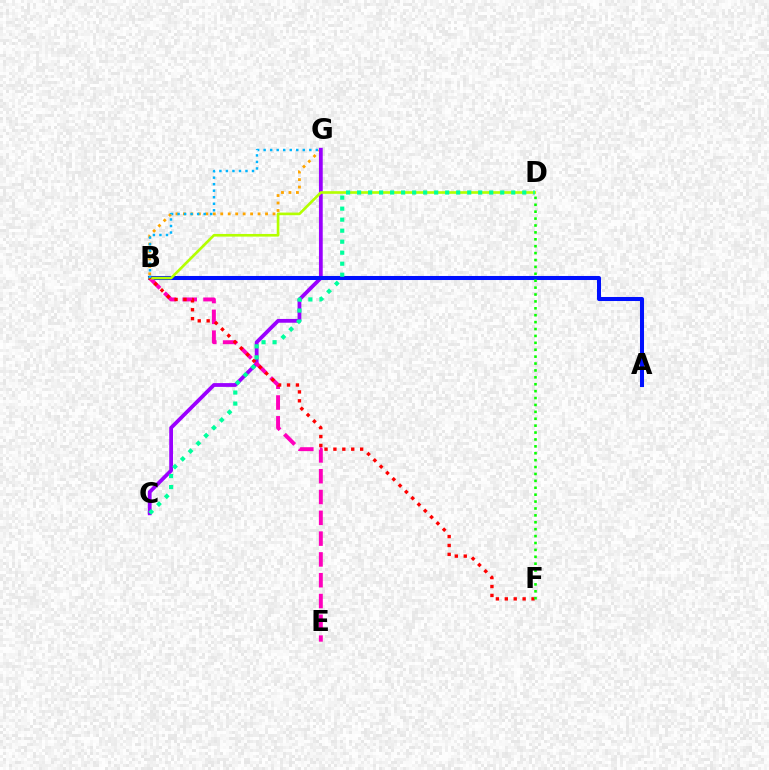{('B', 'G'): [{'color': '#ffa500', 'line_style': 'dotted', 'thickness': 2.03}, {'color': '#00b5ff', 'line_style': 'dotted', 'thickness': 1.77}], ('C', 'G'): [{'color': '#9b00ff', 'line_style': 'solid', 'thickness': 2.72}], ('A', 'B'): [{'color': '#0010ff', 'line_style': 'solid', 'thickness': 2.91}], ('B', 'E'): [{'color': '#ff00bd', 'line_style': 'dashed', 'thickness': 2.82}], ('B', 'D'): [{'color': '#b3ff00', 'line_style': 'solid', 'thickness': 1.9}], ('B', 'F'): [{'color': '#ff0000', 'line_style': 'dotted', 'thickness': 2.42}], ('C', 'D'): [{'color': '#00ff9d', 'line_style': 'dotted', 'thickness': 2.99}], ('D', 'F'): [{'color': '#08ff00', 'line_style': 'dotted', 'thickness': 1.88}]}